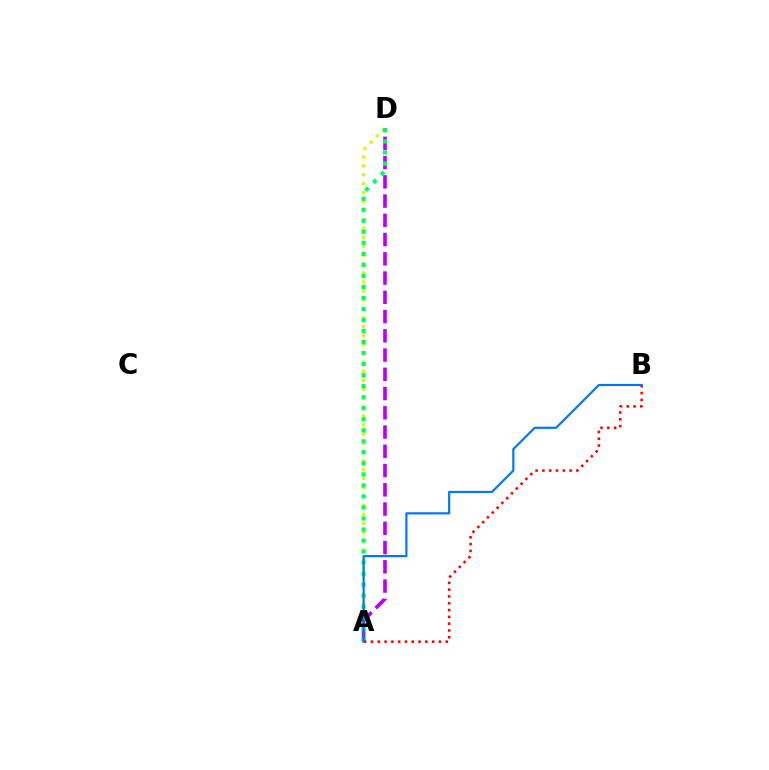{('A', 'D'): [{'color': '#d1ff00', 'line_style': 'dotted', 'thickness': 2.43}, {'color': '#b900ff', 'line_style': 'dashed', 'thickness': 2.62}, {'color': '#00ff5c', 'line_style': 'dotted', 'thickness': 3.0}], ('A', 'B'): [{'color': '#ff0000', 'line_style': 'dotted', 'thickness': 1.85}, {'color': '#0074ff', 'line_style': 'solid', 'thickness': 1.56}]}